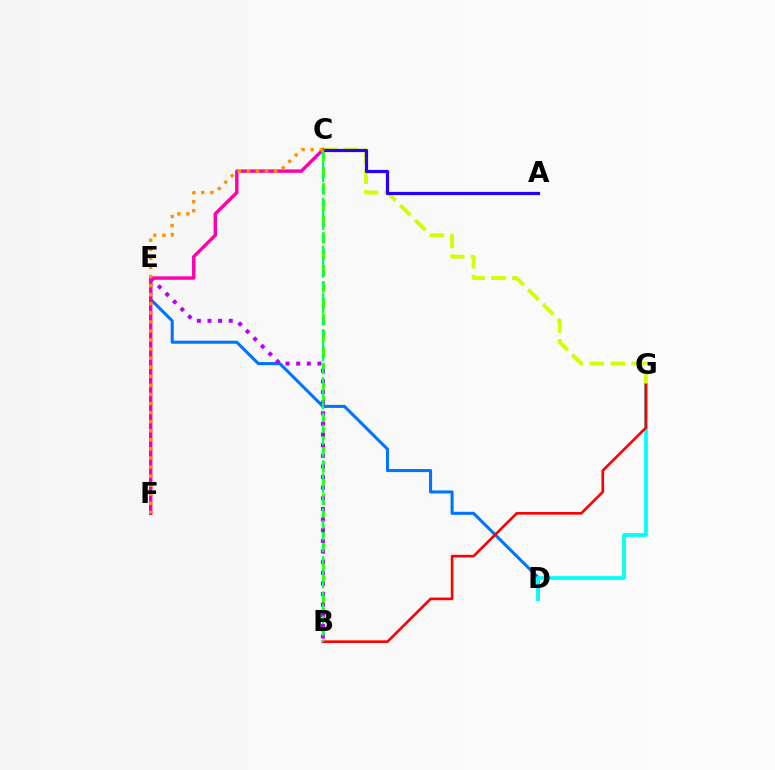{('B', 'C'): [{'color': '#3dff00', 'line_style': 'dashed', 'thickness': 2.22}, {'color': '#00ff5c', 'line_style': 'dashed', 'thickness': 1.62}], ('D', 'E'): [{'color': '#0074ff', 'line_style': 'solid', 'thickness': 2.2}], ('B', 'E'): [{'color': '#b900ff', 'line_style': 'dotted', 'thickness': 2.89}], ('C', 'G'): [{'color': '#d1ff00', 'line_style': 'dashed', 'thickness': 2.84}], ('D', 'G'): [{'color': '#00fff6', 'line_style': 'solid', 'thickness': 2.67}], ('A', 'C'): [{'color': '#2500ff', 'line_style': 'solid', 'thickness': 2.3}], ('C', 'F'): [{'color': '#ff00ac', 'line_style': 'solid', 'thickness': 2.46}, {'color': '#ff9400', 'line_style': 'dotted', 'thickness': 2.46}], ('B', 'G'): [{'color': '#ff0000', 'line_style': 'solid', 'thickness': 1.9}]}